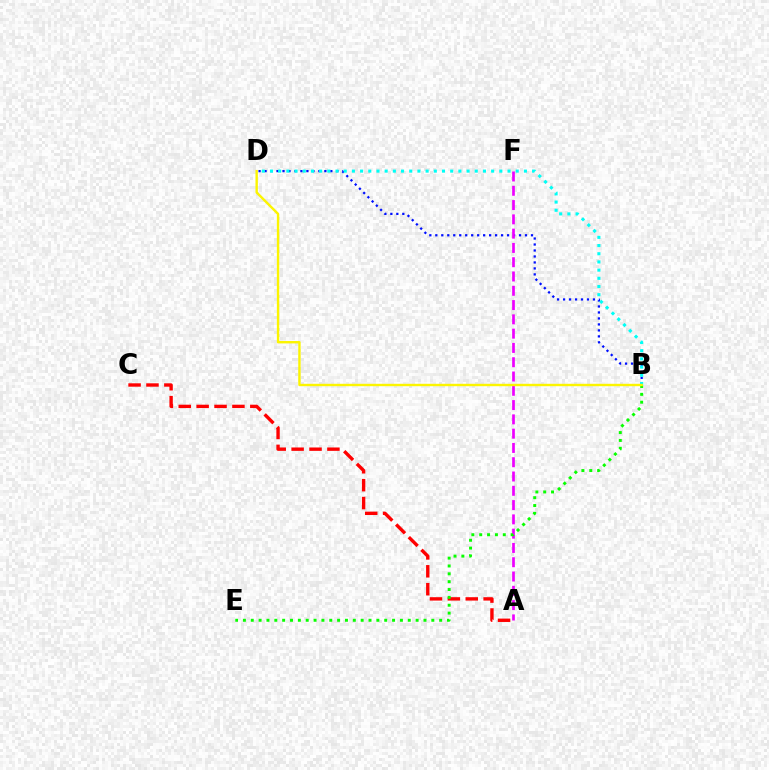{('B', 'D'): [{'color': '#0010ff', 'line_style': 'dotted', 'thickness': 1.62}, {'color': '#00fff6', 'line_style': 'dotted', 'thickness': 2.23}, {'color': '#fcf500', 'line_style': 'solid', 'thickness': 1.73}], ('A', 'F'): [{'color': '#ee00ff', 'line_style': 'dashed', 'thickness': 1.94}], ('A', 'C'): [{'color': '#ff0000', 'line_style': 'dashed', 'thickness': 2.43}], ('B', 'E'): [{'color': '#08ff00', 'line_style': 'dotted', 'thickness': 2.13}]}